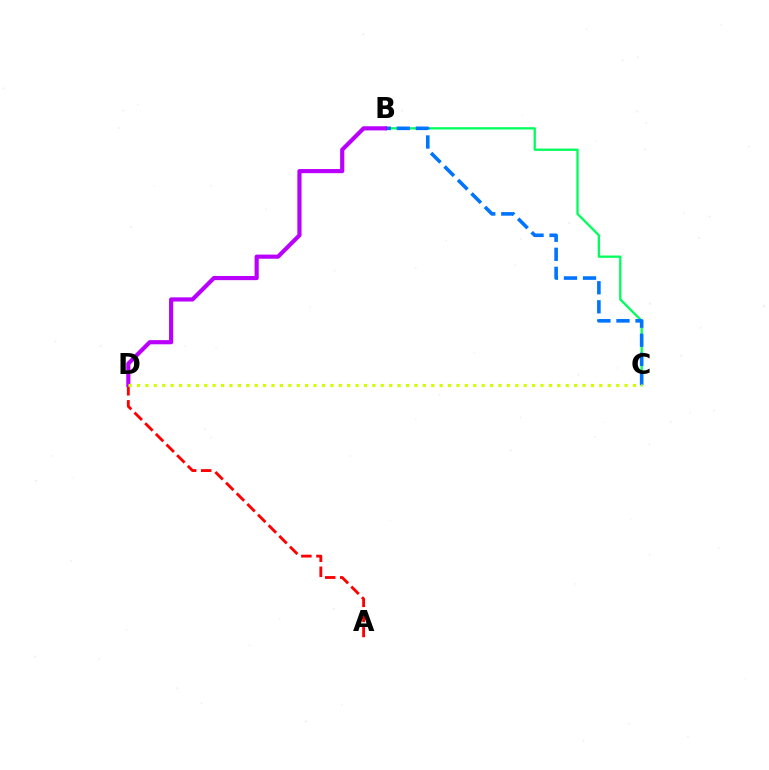{('B', 'C'): [{'color': '#00ff5c', 'line_style': 'solid', 'thickness': 1.67}, {'color': '#0074ff', 'line_style': 'dashed', 'thickness': 2.59}], ('A', 'D'): [{'color': '#ff0000', 'line_style': 'dashed', 'thickness': 2.05}], ('B', 'D'): [{'color': '#b900ff', 'line_style': 'solid', 'thickness': 2.99}], ('C', 'D'): [{'color': '#d1ff00', 'line_style': 'dotted', 'thickness': 2.28}]}